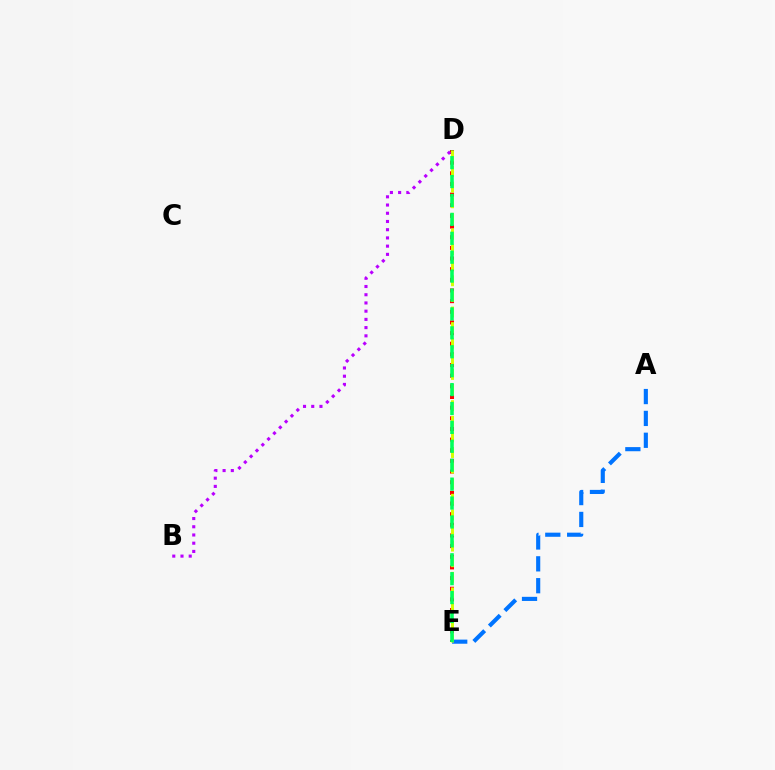{('A', 'E'): [{'color': '#0074ff', 'line_style': 'dashed', 'thickness': 2.97}], ('D', 'E'): [{'color': '#ff0000', 'line_style': 'dotted', 'thickness': 2.89}, {'color': '#d1ff00', 'line_style': 'dashed', 'thickness': 2.12}, {'color': '#00ff5c', 'line_style': 'dashed', 'thickness': 2.57}], ('B', 'D'): [{'color': '#b900ff', 'line_style': 'dotted', 'thickness': 2.23}]}